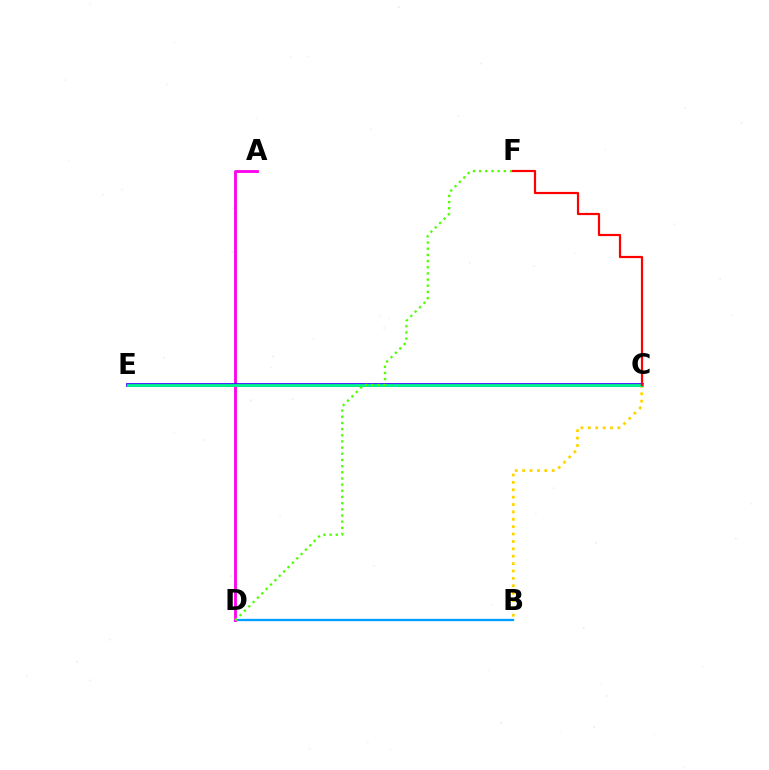{('B', 'D'): [{'color': '#009eff', 'line_style': 'solid', 'thickness': 1.66}], ('B', 'C'): [{'color': '#ffd500', 'line_style': 'dotted', 'thickness': 2.01}], ('A', 'D'): [{'color': '#ff00ed', 'line_style': 'solid', 'thickness': 2.03}], ('C', 'E'): [{'color': '#3700ff', 'line_style': 'solid', 'thickness': 2.67}, {'color': '#00ff86', 'line_style': 'solid', 'thickness': 1.99}], ('D', 'F'): [{'color': '#4fff00', 'line_style': 'dotted', 'thickness': 1.68}], ('C', 'F'): [{'color': '#ff0000', 'line_style': 'solid', 'thickness': 1.58}]}